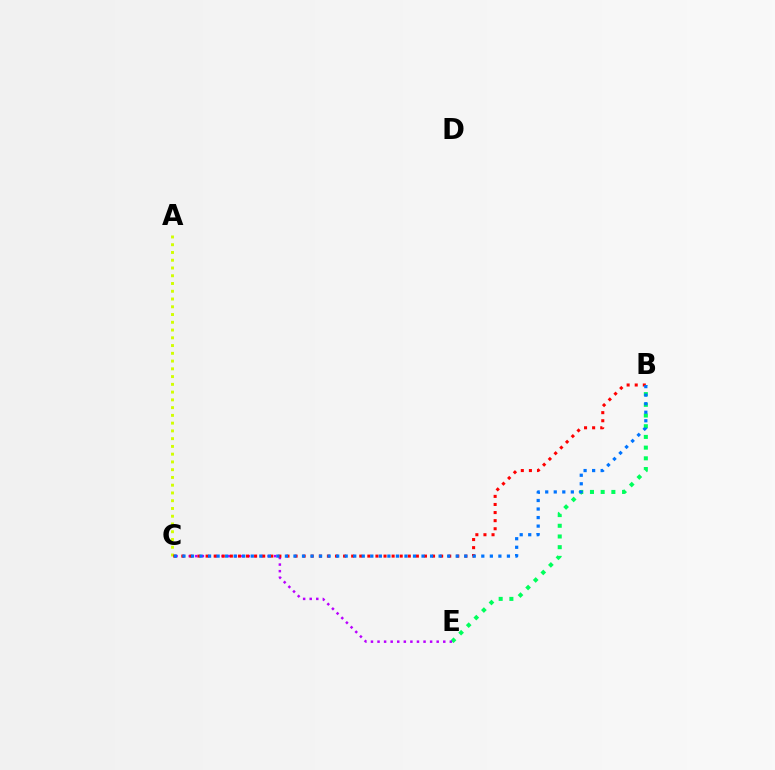{('A', 'C'): [{'color': '#d1ff00', 'line_style': 'dotted', 'thickness': 2.11}], ('B', 'E'): [{'color': '#00ff5c', 'line_style': 'dotted', 'thickness': 2.91}], ('C', 'E'): [{'color': '#b900ff', 'line_style': 'dotted', 'thickness': 1.79}], ('B', 'C'): [{'color': '#ff0000', 'line_style': 'dotted', 'thickness': 2.2}, {'color': '#0074ff', 'line_style': 'dotted', 'thickness': 2.32}]}